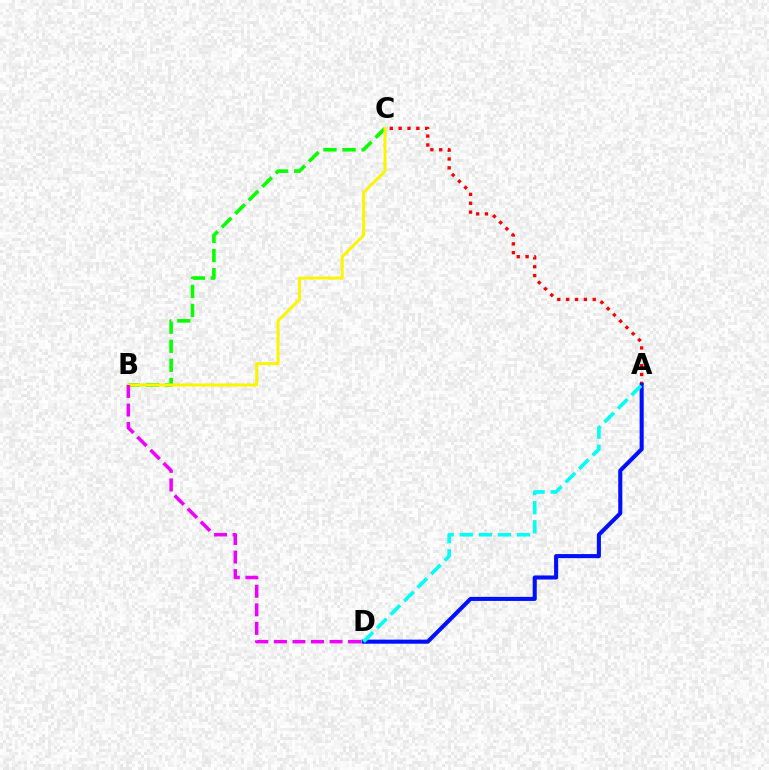{('A', 'C'): [{'color': '#ff0000', 'line_style': 'dotted', 'thickness': 2.41}], ('A', 'D'): [{'color': '#0010ff', 'line_style': 'solid', 'thickness': 2.94}, {'color': '#00fff6', 'line_style': 'dashed', 'thickness': 2.59}], ('B', 'C'): [{'color': '#08ff00', 'line_style': 'dashed', 'thickness': 2.59}, {'color': '#fcf500', 'line_style': 'solid', 'thickness': 2.15}], ('B', 'D'): [{'color': '#ee00ff', 'line_style': 'dashed', 'thickness': 2.52}]}